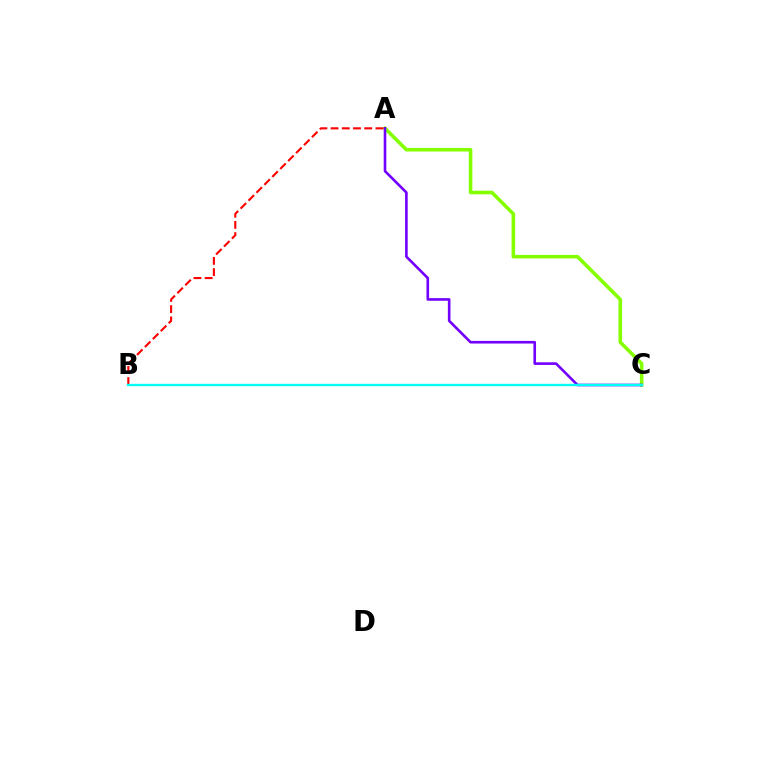{('A', 'C'): [{'color': '#84ff00', 'line_style': 'solid', 'thickness': 2.56}, {'color': '#7200ff', 'line_style': 'solid', 'thickness': 1.89}], ('A', 'B'): [{'color': '#ff0000', 'line_style': 'dashed', 'thickness': 1.52}], ('B', 'C'): [{'color': '#00fff6', 'line_style': 'solid', 'thickness': 1.69}]}